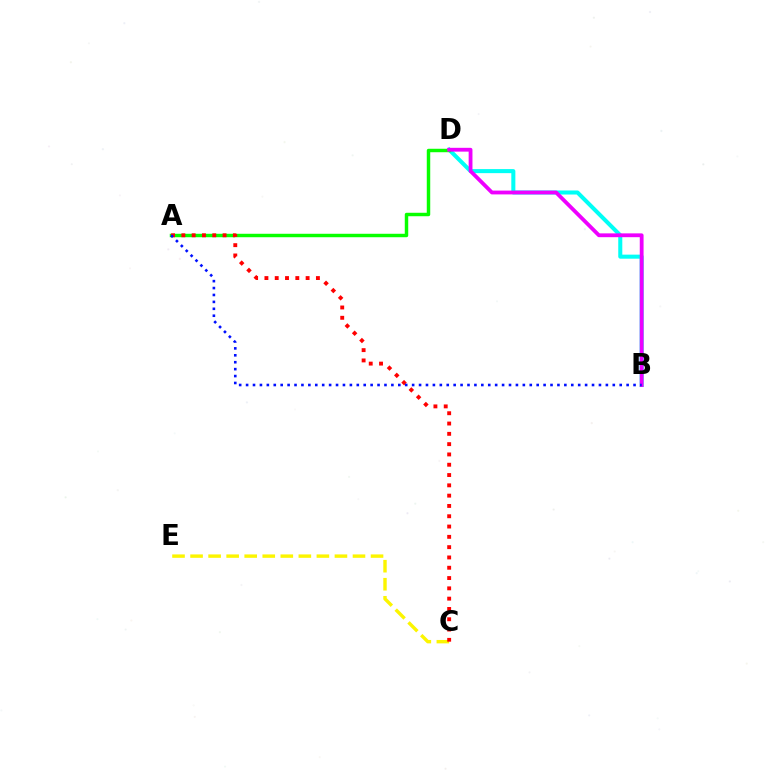{('B', 'D'): [{'color': '#00fff6', 'line_style': 'solid', 'thickness': 2.92}, {'color': '#ee00ff', 'line_style': 'solid', 'thickness': 2.74}], ('A', 'D'): [{'color': '#08ff00', 'line_style': 'solid', 'thickness': 2.49}], ('C', 'E'): [{'color': '#fcf500', 'line_style': 'dashed', 'thickness': 2.45}], ('A', 'C'): [{'color': '#ff0000', 'line_style': 'dotted', 'thickness': 2.8}], ('A', 'B'): [{'color': '#0010ff', 'line_style': 'dotted', 'thickness': 1.88}]}